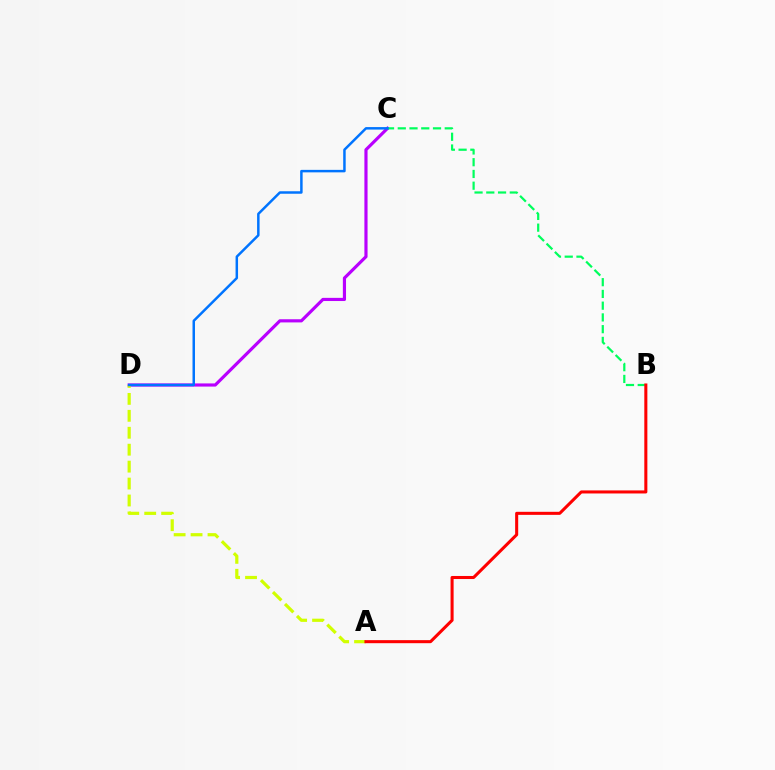{('C', 'D'): [{'color': '#b900ff', 'line_style': 'solid', 'thickness': 2.28}, {'color': '#0074ff', 'line_style': 'solid', 'thickness': 1.79}], ('A', 'D'): [{'color': '#d1ff00', 'line_style': 'dashed', 'thickness': 2.3}], ('B', 'C'): [{'color': '#00ff5c', 'line_style': 'dashed', 'thickness': 1.6}], ('A', 'B'): [{'color': '#ff0000', 'line_style': 'solid', 'thickness': 2.2}]}